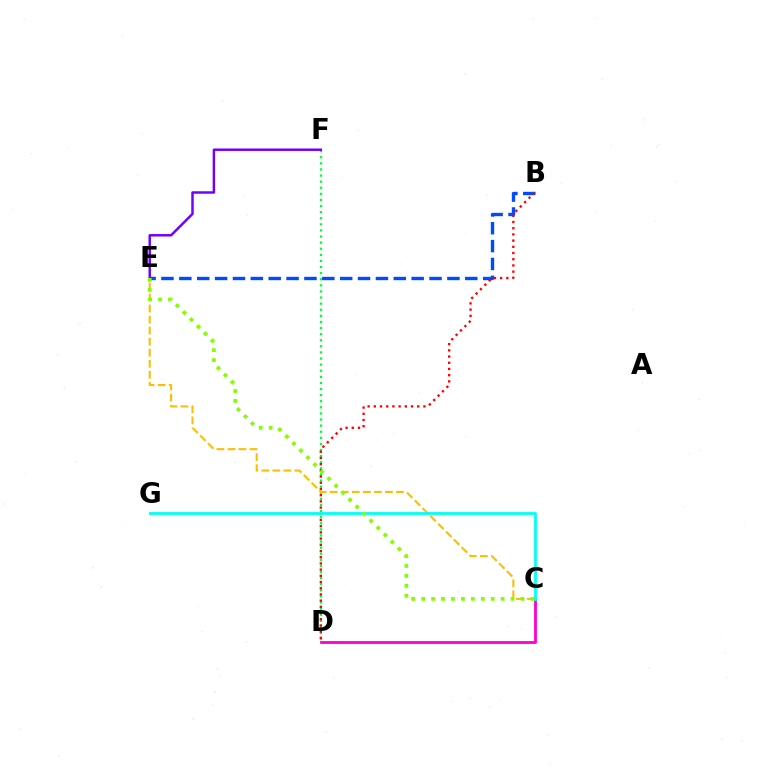{('D', 'F'): [{'color': '#00ff39', 'line_style': 'dotted', 'thickness': 1.66}], ('C', 'E'): [{'color': '#ffbd00', 'line_style': 'dashed', 'thickness': 1.5}, {'color': '#84ff00', 'line_style': 'dotted', 'thickness': 2.7}], ('B', 'E'): [{'color': '#004bff', 'line_style': 'dashed', 'thickness': 2.43}], ('C', 'D'): [{'color': '#ff00cf', 'line_style': 'solid', 'thickness': 2.03}], ('B', 'D'): [{'color': '#ff0000', 'line_style': 'dotted', 'thickness': 1.69}], ('C', 'G'): [{'color': '#00fff6', 'line_style': 'solid', 'thickness': 2.01}], ('E', 'F'): [{'color': '#7200ff', 'line_style': 'solid', 'thickness': 1.78}]}